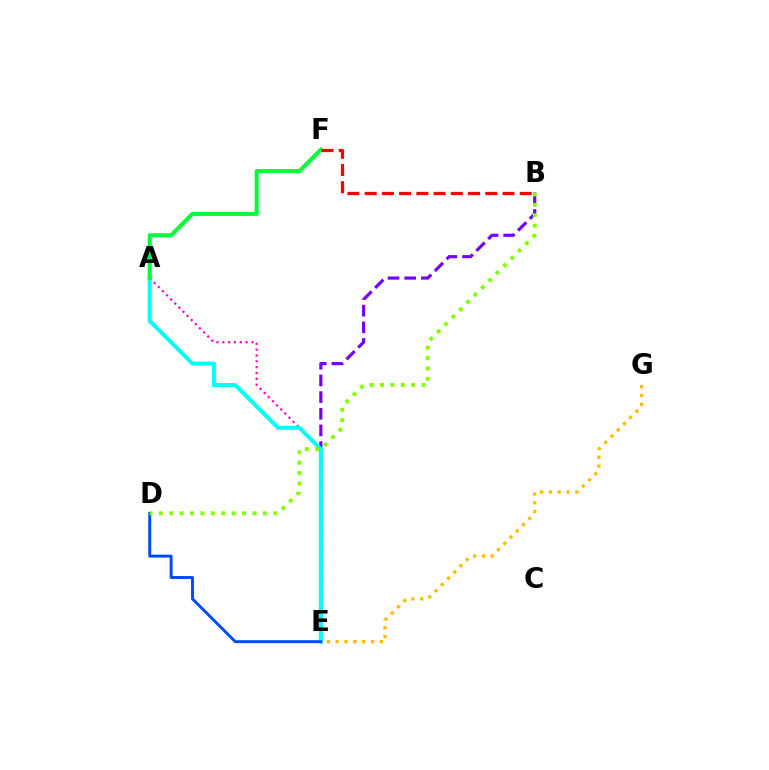{('B', 'E'): [{'color': '#7200ff', 'line_style': 'dashed', 'thickness': 2.26}], ('A', 'E'): [{'color': '#ff00cf', 'line_style': 'dotted', 'thickness': 1.58}, {'color': '#00fff6', 'line_style': 'solid', 'thickness': 2.88}], ('E', 'G'): [{'color': '#ffbd00', 'line_style': 'dotted', 'thickness': 2.4}], ('D', 'E'): [{'color': '#004bff', 'line_style': 'solid', 'thickness': 2.12}], ('B', 'D'): [{'color': '#84ff00', 'line_style': 'dotted', 'thickness': 2.82}], ('A', 'F'): [{'color': '#00ff39', 'line_style': 'solid', 'thickness': 2.95}], ('B', 'F'): [{'color': '#ff0000', 'line_style': 'dashed', 'thickness': 2.34}]}